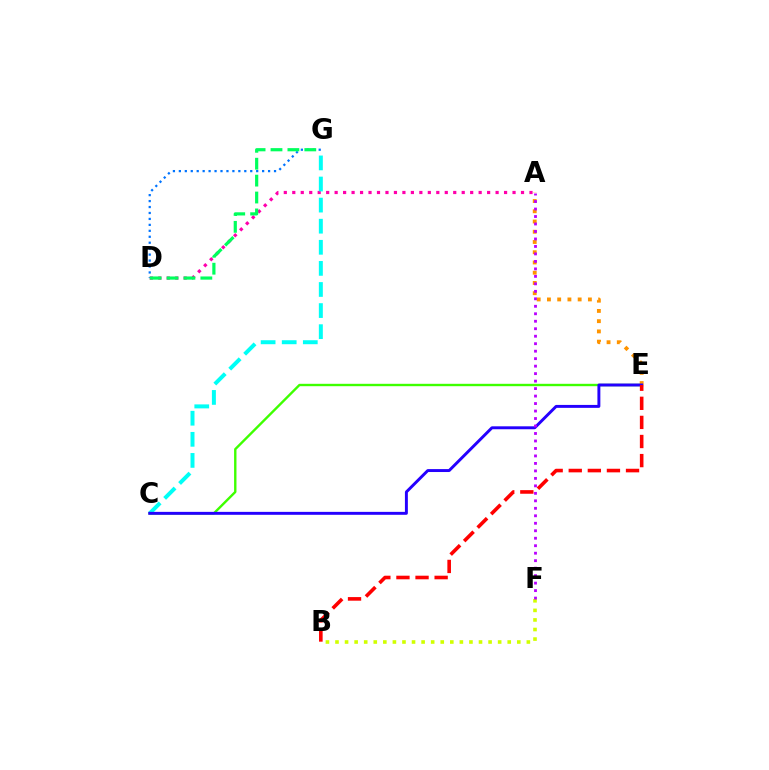{('A', 'D'): [{'color': '#ff00ac', 'line_style': 'dotted', 'thickness': 2.3}], ('C', 'E'): [{'color': '#3dff00', 'line_style': 'solid', 'thickness': 1.72}, {'color': '#2500ff', 'line_style': 'solid', 'thickness': 2.11}], ('A', 'E'): [{'color': '#ff9400', 'line_style': 'dotted', 'thickness': 2.78}], ('C', 'G'): [{'color': '#00fff6', 'line_style': 'dashed', 'thickness': 2.87}], ('D', 'G'): [{'color': '#0074ff', 'line_style': 'dotted', 'thickness': 1.62}, {'color': '#00ff5c', 'line_style': 'dashed', 'thickness': 2.3}], ('B', 'F'): [{'color': '#d1ff00', 'line_style': 'dotted', 'thickness': 2.6}], ('B', 'E'): [{'color': '#ff0000', 'line_style': 'dashed', 'thickness': 2.59}], ('A', 'F'): [{'color': '#b900ff', 'line_style': 'dotted', 'thickness': 2.03}]}